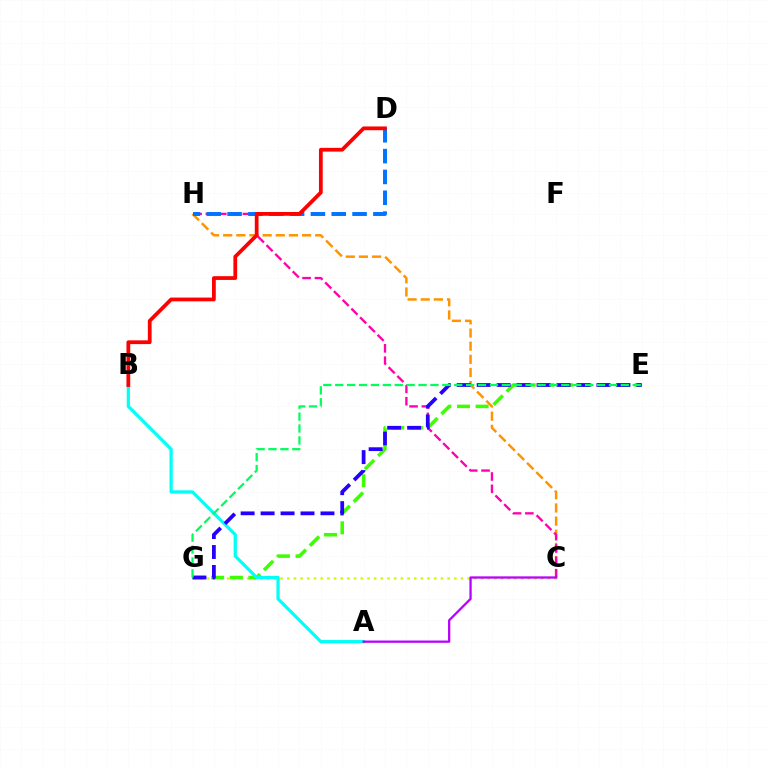{('C', 'H'): [{'color': '#ff9400', 'line_style': 'dashed', 'thickness': 1.79}, {'color': '#ff00ac', 'line_style': 'dashed', 'thickness': 1.68}], ('C', 'G'): [{'color': '#d1ff00', 'line_style': 'dotted', 'thickness': 1.82}], ('E', 'G'): [{'color': '#3dff00', 'line_style': 'dashed', 'thickness': 2.53}, {'color': '#2500ff', 'line_style': 'dashed', 'thickness': 2.71}, {'color': '#00ff5c', 'line_style': 'dashed', 'thickness': 1.62}], ('A', 'B'): [{'color': '#00fff6', 'line_style': 'solid', 'thickness': 2.33}], ('D', 'H'): [{'color': '#0074ff', 'line_style': 'dashed', 'thickness': 2.83}], ('B', 'D'): [{'color': '#ff0000', 'line_style': 'solid', 'thickness': 2.71}], ('A', 'C'): [{'color': '#b900ff', 'line_style': 'solid', 'thickness': 1.64}]}